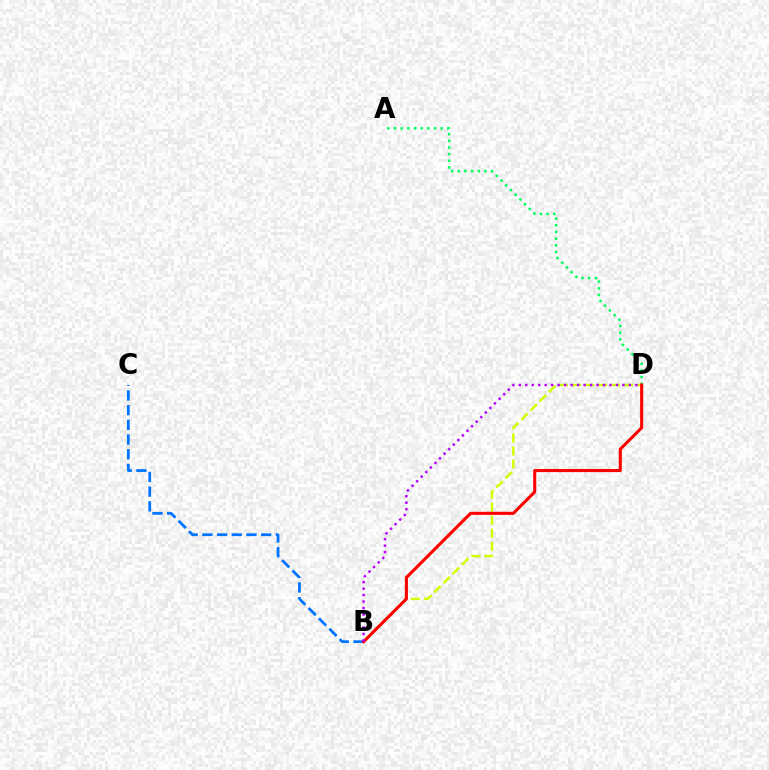{('A', 'D'): [{'color': '#00ff5c', 'line_style': 'dotted', 'thickness': 1.81}], ('B', 'D'): [{'color': '#d1ff00', 'line_style': 'dashed', 'thickness': 1.77}, {'color': '#ff0000', 'line_style': 'solid', 'thickness': 2.22}, {'color': '#b900ff', 'line_style': 'dotted', 'thickness': 1.76}], ('B', 'C'): [{'color': '#0074ff', 'line_style': 'dashed', 'thickness': 2.0}]}